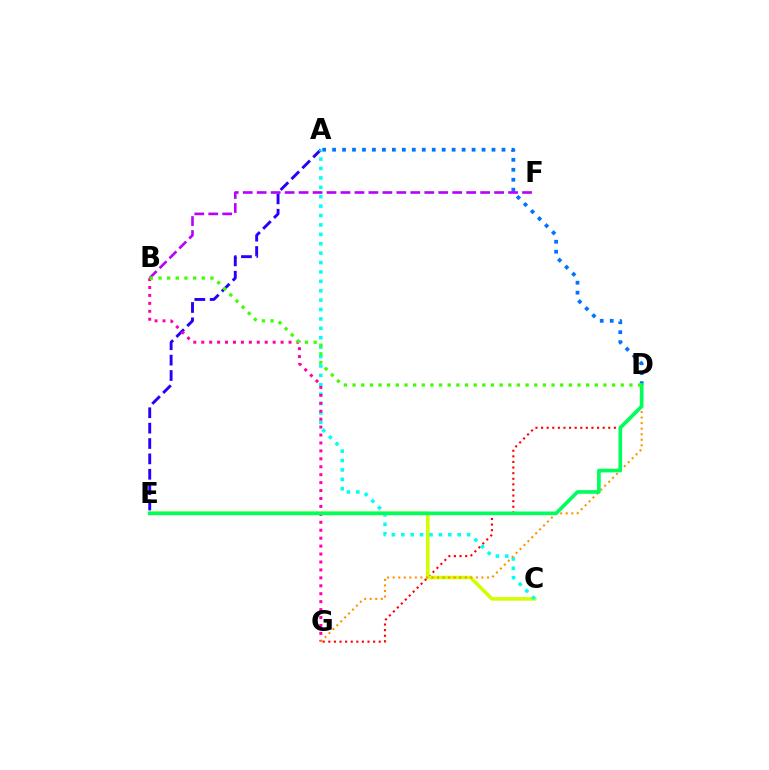{('A', 'E'): [{'color': '#2500ff', 'line_style': 'dashed', 'thickness': 2.09}], ('A', 'D'): [{'color': '#0074ff', 'line_style': 'dotted', 'thickness': 2.71}], ('D', 'G'): [{'color': '#ff0000', 'line_style': 'dotted', 'thickness': 1.52}, {'color': '#ff9400', 'line_style': 'dotted', 'thickness': 1.51}], ('C', 'E'): [{'color': '#d1ff00', 'line_style': 'solid', 'thickness': 2.57}], ('A', 'C'): [{'color': '#00fff6', 'line_style': 'dotted', 'thickness': 2.55}], ('B', 'F'): [{'color': '#b900ff', 'line_style': 'dashed', 'thickness': 1.9}], ('B', 'G'): [{'color': '#ff00ac', 'line_style': 'dotted', 'thickness': 2.16}], ('D', 'E'): [{'color': '#00ff5c', 'line_style': 'solid', 'thickness': 2.64}], ('B', 'D'): [{'color': '#3dff00', 'line_style': 'dotted', 'thickness': 2.35}]}